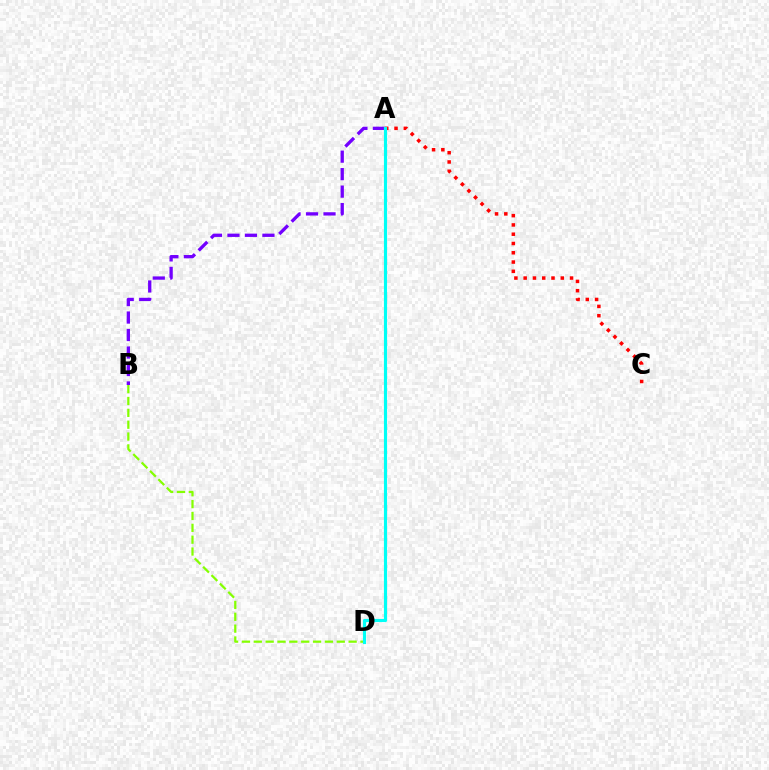{('B', 'D'): [{'color': '#84ff00', 'line_style': 'dashed', 'thickness': 1.61}], ('A', 'C'): [{'color': '#ff0000', 'line_style': 'dotted', 'thickness': 2.52}], ('A', 'B'): [{'color': '#7200ff', 'line_style': 'dashed', 'thickness': 2.38}], ('A', 'D'): [{'color': '#00fff6', 'line_style': 'solid', 'thickness': 2.27}]}